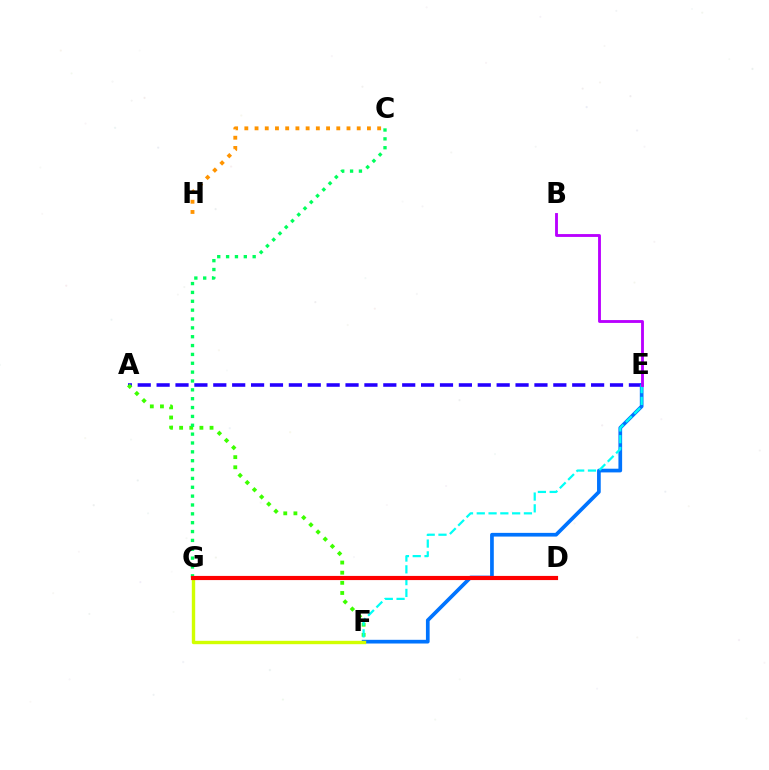{('D', 'G'): [{'color': '#ff00ac', 'line_style': 'dashed', 'thickness': 1.77}, {'color': '#ff0000', 'line_style': 'solid', 'thickness': 2.99}], ('A', 'E'): [{'color': '#2500ff', 'line_style': 'dashed', 'thickness': 2.57}], ('C', 'H'): [{'color': '#ff9400', 'line_style': 'dotted', 'thickness': 2.78}], ('E', 'F'): [{'color': '#0074ff', 'line_style': 'solid', 'thickness': 2.66}, {'color': '#00fff6', 'line_style': 'dashed', 'thickness': 1.6}], ('A', 'F'): [{'color': '#3dff00', 'line_style': 'dotted', 'thickness': 2.76}], ('C', 'G'): [{'color': '#00ff5c', 'line_style': 'dotted', 'thickness': 2.41}], ('F', 'G'): [{'color': '#d1ff00', 'line_style': 'solid', 'thickness': 2.43}], ('B', 'E'): [{'color': '#b900ff', 'line_style': 'solid', 'thickness': 2.05}]}